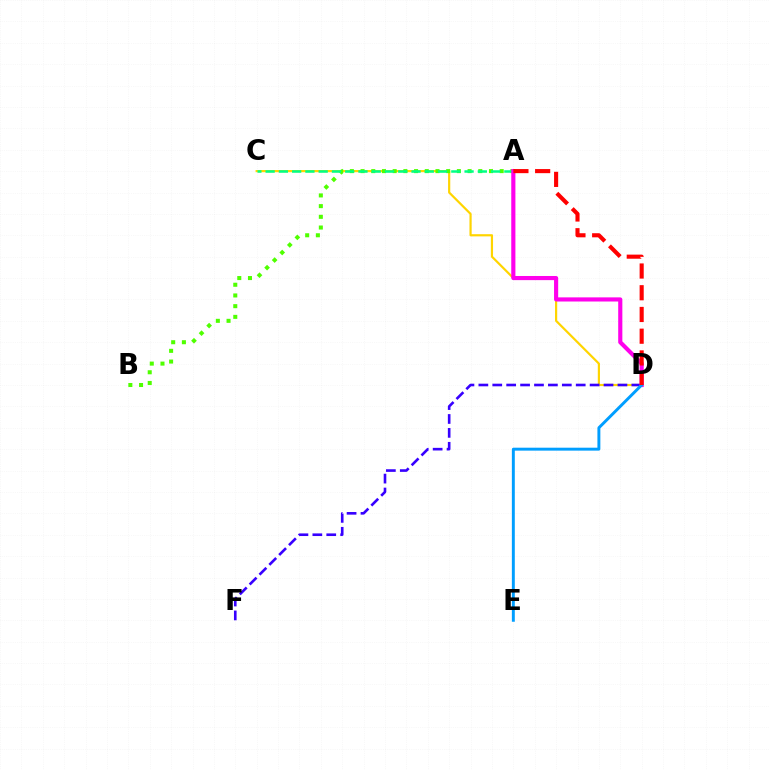{('C', 'D'): [{'color': '#ffd500', 'line_style': 'solid', 'thickness': 1.58}], ('A', 'B'): [{'color': '#4fff00', 'line_style': 'dotted', 'thickness': 2.91}], ('D', 'F'): [{'color': '#3700ff', 'line_style': 'dashed', 'thickness': 1.89}], ('A', 'C'): [{'color': '#00ff86', 'line_style': 'dashed', 'thickness': 1.8}], ('A', 'D'): [{'color': '#ff00ed', 'line_style': 'solid', 'thickness': 2.98}, {'color': '#ff0000', 'line_style': 'dashed', 'thickness': 2.95}], ('D', 'E'): [{'color': '#009eff', 'line_style': 'solid', 'thickness': 2.12}]}